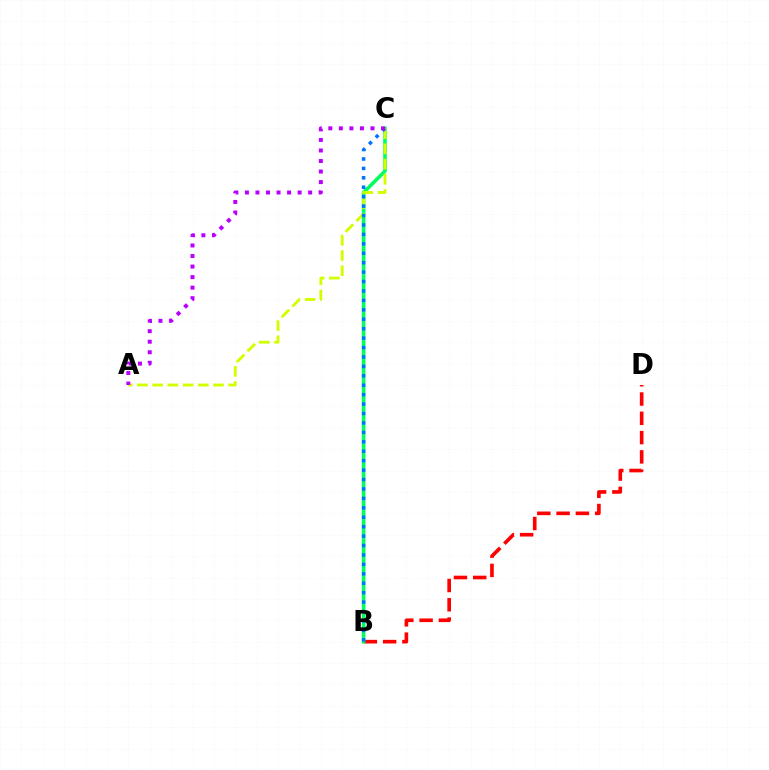{('B', 'D'): [{'color': '#ff0000', 'line_style': 'dashed', 'thickness': 2.62}], ('B', 'C'): [{'color': '#00ff5c', 'line_style': 'solid', 'thickness': 2.57}, {'color': '#0074ff', 'line_style': 'dotted', 'thickness': 2.56}], ('A', 'C'): [{'color': '#d1ff00', 'line_style': 'dashed', 'thickness': 2.07}, {'color': '#b900ff', 'line_style': 'dotted', 'thickness': 2.86}]}